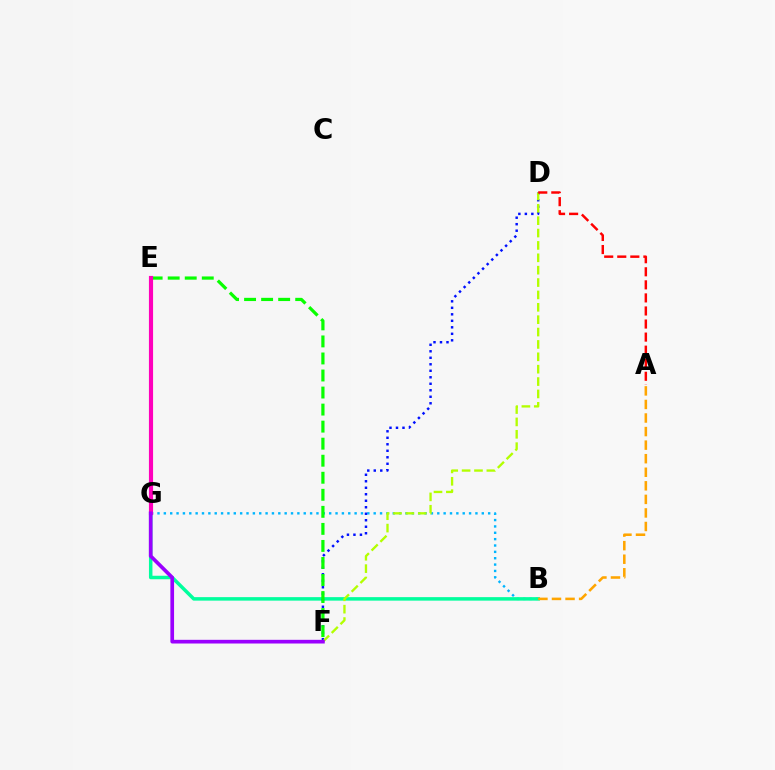{('B', 'G'): [{'color': '#00b5ff', 'line_style': 'dotted', 'thickness': 1.73}, {'color': '#00ff9d', 'line_style': 'solid', 'thickness': 2.52}], ('D', 'F'): [{'color': '#0010ff', 'line_style': 'dotted', 'thickness': 1.77}, {'color': '#b3ff00', 'line_style': 'dashed', 'thickness': 1.68}], ('A', 'B'): [{'color': '#ffa500', 'line_style': 'dashed', 'thickness': 1.84}], ('A', 'D'): [{'color': '#ff0000', 'line_style': 'dashed', 'thickness': 1.77}], ('E', 'F'): [{'color': '#08ff00', 'line_style': 'dashed', 'thickness': 2.32}], ('E', 'G'): [{'color': '#ff00bd', 'line_style': 'solid', 'thickness': 2.98}], ('F', 'G'): [{'color': '#9b00ff', 'line_style': 'solid', 'thickness': 2.65}]}